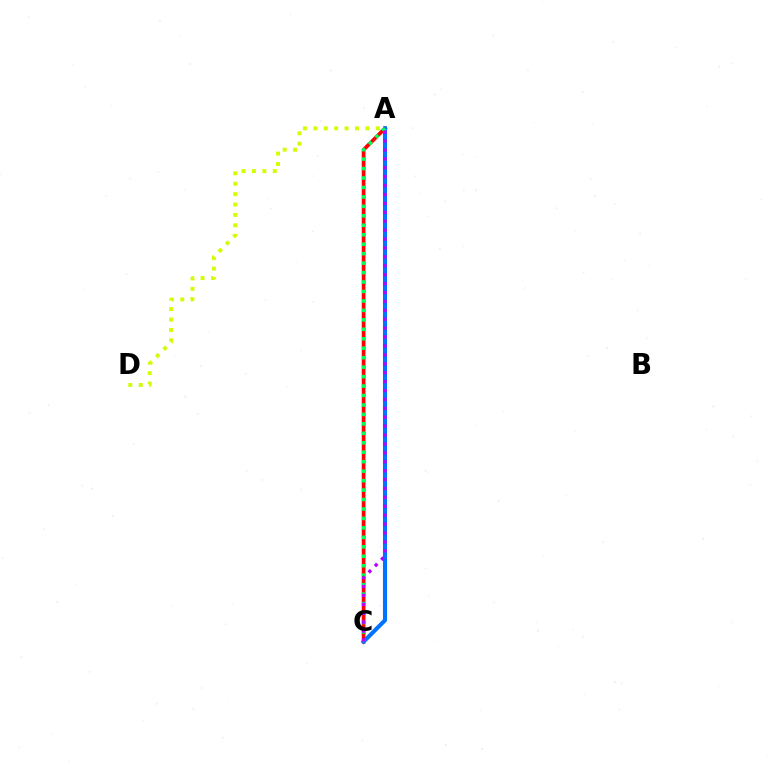{('A', 'C'): [{'color': '#ff0000', 'line_style': 'solid', 'thickness': 2.68}, {'color': '#0074ff', 'line_style': 'solid', 'thickness': 2.94}, {'color': '#00ff5c', 'line_style': 'dotted', 'thickness': 2.57}, {'color': '#b900ff', 'line_style': 'dotted', 'thickness': 2.42}], ('A', 'D'): [{'color': '#d1ff00', 'line_style': 'dotted', 'thickness': 2.83}]}